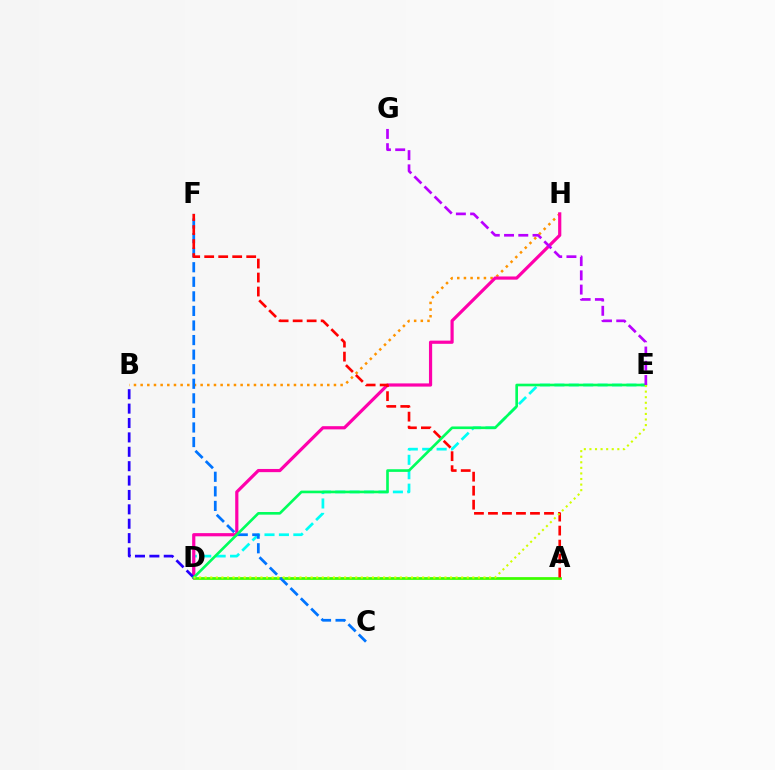{('A', 'D'): [{'color': '#3dff00', 'line_style': 'solid', 'thickness': 1.98}], ('D', 'E'): [{'color': '#00fff6', 'line_style': 'dashed', 'thickness': 1.96}, {'color': '#00ff5c', 'line_style': 'solid', 'thickness': 1.9}, {'color': '#d1ff00', 'line_style': 'dotted', 'thickness': 1.51}], ('B', 'H'): [{'color': '#ff9400', 'line_style': 'dotted', 'thickness': 1.81}], ('D', 'H'): [{'color': '#ff00ac', 'line_style': 'solid', 'thickness': 2.3}], ('C', 'F'): [{'color': '#0074ff', 'line_style': 'dashed', 'thickness': 1.98}], ('A', 'F'): [{'color': '#ff0000', 'line_style': 'dashed', 'thickness': 1.9}], ('B', 'D'): [{'color': '#2500ff', 'line_style': 'dashed', 'thickness': 1.96}], ('E', 'G'): [{'color': '#b900ff', 'line_style': 'dashed', 'thickness': 1.94}]}